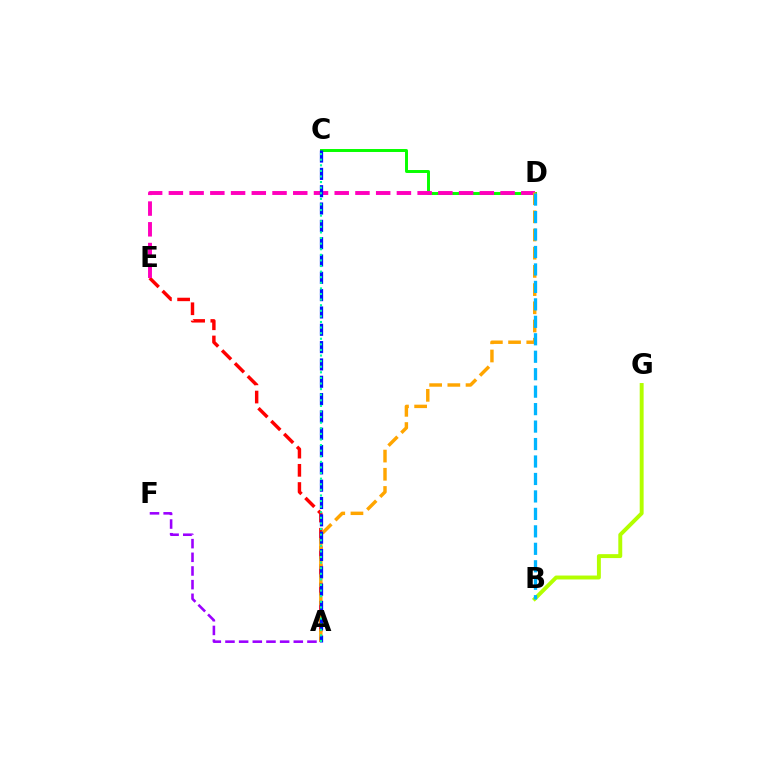{('B', 'G'): [{'color': '#b3ff00', 'line_style': 'solid', 'thickness': 2.83}], ('C', 'D'): [{'color': '#08ff00', 'line_style': 'solid', 'thickness': 2.13}], ('A', 'F'): [{'color': '#9b00ff', 'line_style': 'dashed', 'thickness': 1.86}], ('A', 'E'): [{'color': '#ff0000', 'line_style': 'dashed', 'thickness': 2.47}], ('D', 'E'): [{'color': '#ff00bd', 'line_style': 'dashed', 'thickness': 2.82}], ('A', 'D'): [{'color': '#ffa500', 'line_style': 'dashed', 'thickness': 2.47}], ('A', 'C'): [{'color': '#0010ff', 'line_style': 'dashed', 'thickness': 2.35}, {'color': '#00ff9d', 'line_style': 'dotted', 'thickness': 1.52}], ('B', 'D'): [{'color': '#00b5ff', 'line_style': 'dashed', 'thickness': 2.37}]}